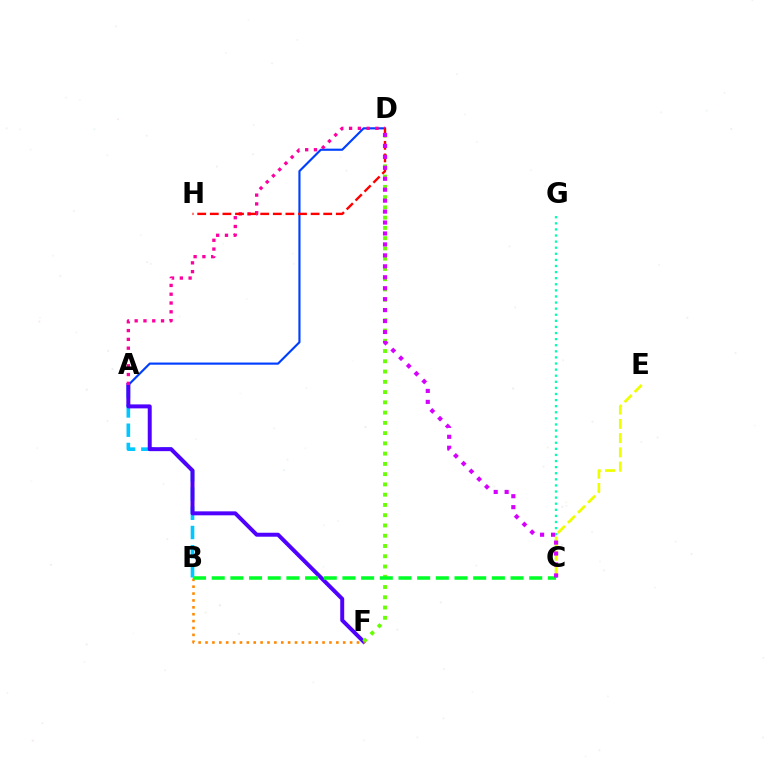{('A', 'B'): [{'color': '#00c7ff', 'line_style': 'dashed', 'thickness': 2.61}], ('C', 'G'): [{'color': '#00ffaf', 'line_style': 'dotted', 'thickness': 1.66}], ('A', 'D'): [{'color': '#003fff', 'line_style': 'solid', 'thickness': 1.55}, {'color': '#ff00a0', 'line_style': 'dotted', 'thickness': 2.39}], ('A', 'F'): [{'color': '#4f00ff', 'line_style': 'solid', 'thickness': 2.85}], ('C', 'E'): [{'color': '#eeff00', 'line_style': 'dashed', 'thickness': 1.94}], ('D', 'F'): [{'color': '#66ff00', 'line_style': 'dotted', 'thickness': 2.79}], ('B', 'F'): [{'color': '#ff8800', 'line_style': 'dotted', 'thickness': 1.87}], ('B', 'C'): [{'color': '#00ff27', 'line_style': 'dashed', 'thickness': 2.54}], ('D', 'H'): [{'color': '#ff0000', 'line_style': 'dashed', 'thickness': 1.71}], ('C', 'D'): [{'color': '#d600ff', 'line_style': 'dotted', 'thickness': 2.97}]}